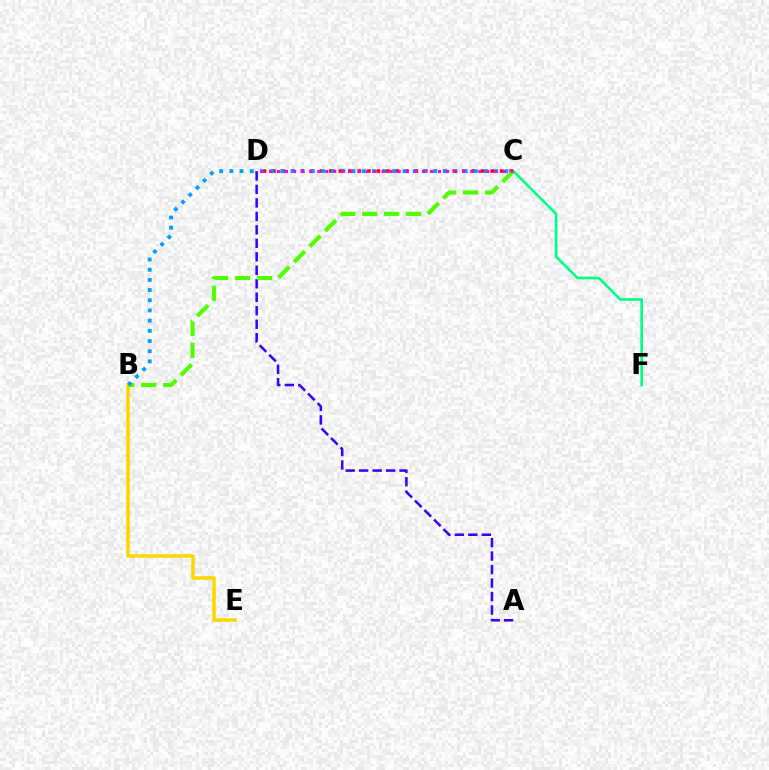{('A', 'D'): [{'color': '#3700ff', 'line_style': 'dashed', 'thickness': 1.83}], ('B', 'E'): [{'color': '#ffd500', 'line_style': 'solid', 'thickness': 2.55}], ('C', 'D'): [{'color': '#ff0000', 'line_style': 'dotted', 'thickness': 2.58}, {'color': '#ff00ed', 'line_style': 'dotted', 'thickness': 2.19}], ('B', 'C'): [{'color': '#4fff00', 'line_style': 'dashed', 'thickness': 2.98}, {'color': '#009eff', 'line_style': 'dotted', 'thickness': 2.77}], ('C', 'F'): [{'color': '#00ff86', 'line_style': 'solid', 'thickness': 1.9}]}